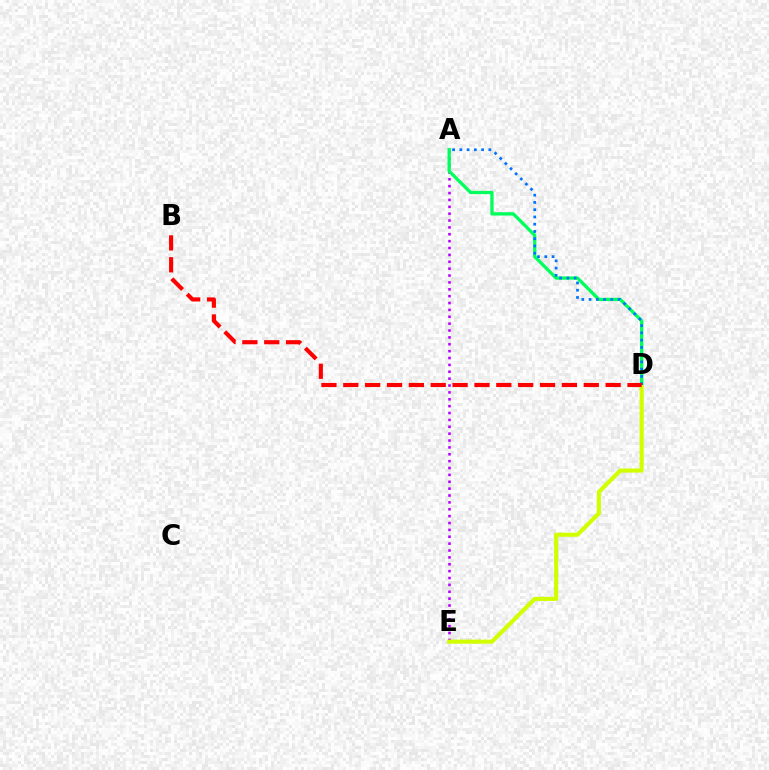{('A', 'E'): [{'color': '#b900ff', 'line_style': 'dotted', 'thickness': 1.87}], ('A', 'D'): [{'color': '#00ff5c', 'line_style': 'solid', 'thickness': 2.37}, {'color': '#0074ff', 'line_style': 'dotted', 'thickness': 1.97}], ('D', 'E'): [{'color': '#d1ff00', 'line_style': 'solid', 'thickness': 2.96}], ('B', 'D'): [{'color': '#ff0000', 'line_style': 'dashed', 'thickness': 2.97}]}